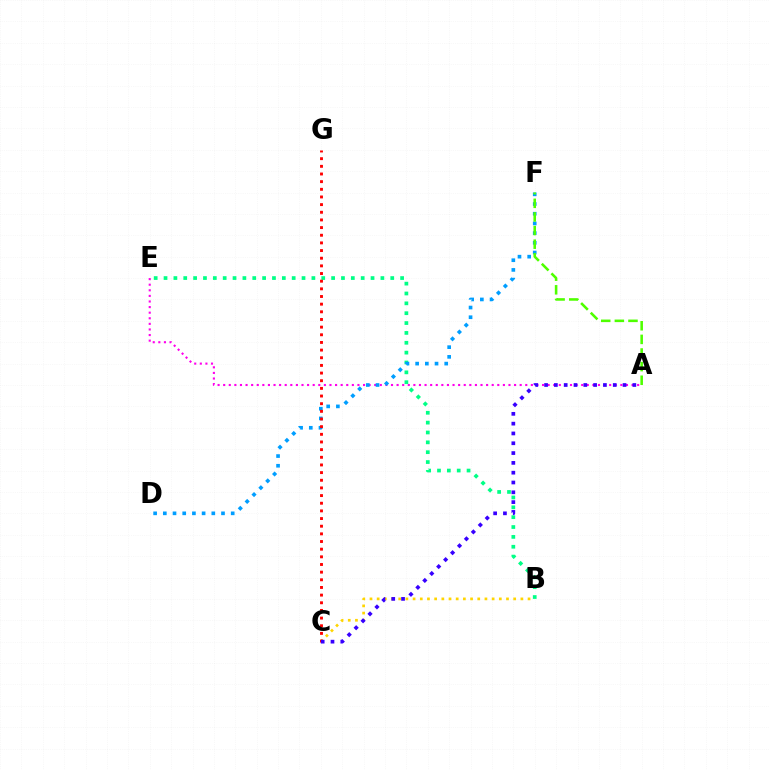{('B', 'C'): [{'color': '#ffd500', 'line_style': 'dotted', 'thickness': 1.95}], ('A', 'E'): [{'color': '#ff00ed', 'line_style': 'dotted', 'thickness': 1.52}], ('B', 'E'): [{'color': '#00ff86', 'line_style': 'dotted', 'thickness': 2.68}], ('D', 'F'): [{'color': '#009eff', 'line_style': 'dotted', 'thickness': 2.63}], ('C', 'G'): [{'color': '#ff0000', 'line_style': 'dotted', 'thickness': 2.08}], ('A', 'F'): [{'color': '#4fff00', 'line_style': 'dashed', 'thickness': 1.85}], ('A', 'C'): [{'color': '#3700ff', 'line_style': 'dotted', 'thickness': 2.67}]}